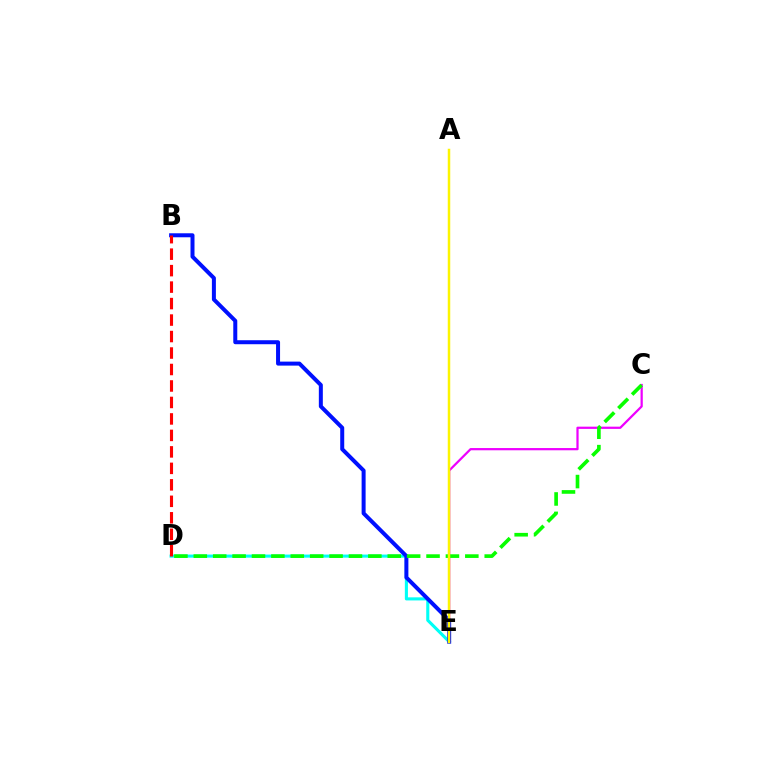{('C', 'E'): [{'color': '#ee00ff', 'line_style': 'solid', 'thickness': 1.61}], ('D', 'E'): [{'color': '#00fff6', 'line_style': 'solid', 'thickness': 2.22}], ('B', 'E'): [{'color': '#0010ff', 'line_style': 'solid', 'thickness': 2.88}], ('C', 'D'): [{'color': '#08ff00', 'line_style': 'dashed', 'thickness': 2.63}], ('B', 'D'): [{'color': '#ff0000', 'line_style': 'dashed', 'thickness': 2.24}], ('A', 'E'): [{'color': '#fcf500', 'line_style': 'solid', 'thickness': 1.79}]}